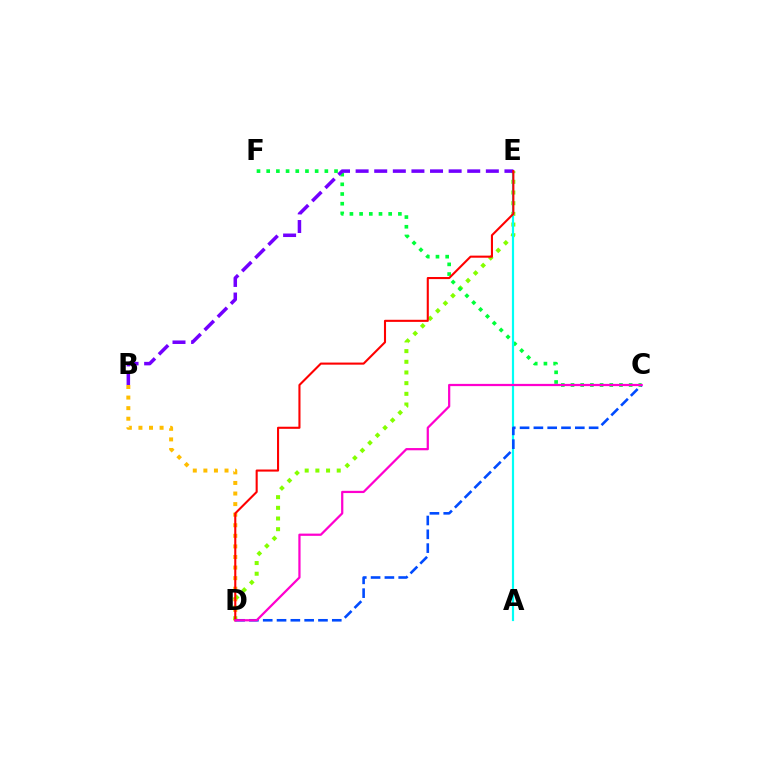{('B', 'D'): [{'color': '#ffbd00', 'line_style': 'dotted', 'thickness': 2.87}], ('D', 'E'): [{'color': '#84ff00', 'line_style': 'dotted', 'thickness': 2.9}, {'color': '#ff0000', 'line_style': 'solid', 'thickness': 1.51}], ('C', 'F'): [{'color': '#00ff39', 'line_style': 'dotted', 'thickness': 2.63}], ('A', 'E'): [{'color': '#00fff6', 'line_style': 'solid', 'thickness': 1.57}], ('C', 'D'): [{'color': '#004bff', 'line_style': 'dashed', 'thickness': 1.88}, {'color': '#ff00cf', 'line_style': 'solid', 'thickness': 1.61}], ('B', 'E'): [{'color': '#7200ff', 'line_style': 'dashed', 'thickness': 2.53}]}